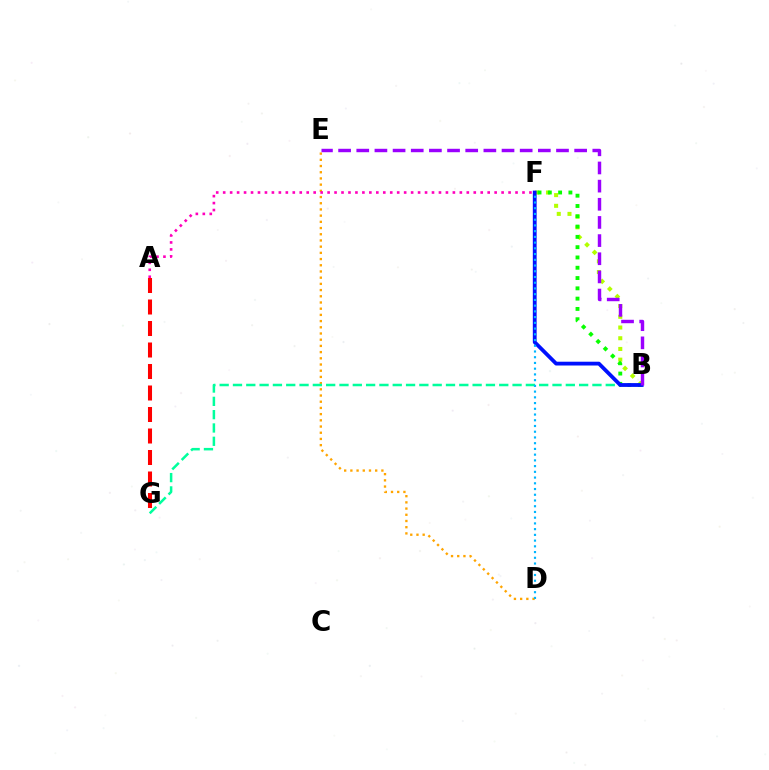{('A', 'G'): [{'color': '#ff0000', 'line_style': 'dashed', 'thickness': 2.92}], ('D', 'E'): [{'color': '#ffa500', 'line_style': 'dotted', 'thickness': 1.69}], ('B', 'F'): [{'color': '#b3ff00', 'line_style': 'dotted', 'thickness': 2.91}, {'color': '#08ff00', 'line_style': 'dotted', 'thickness': 2.8}, {'color': '#0010ff', 'line_style': 'solid', 'thickness': 2.73}], ('B', 'G'): [{'color': '#00ff9d', 'line_style': 'dashed', 'thickness': 1.81}], ('A', 'F'): [{'color': '#ff00bd', 'line_style': 'dotted', 'thickness': 1.89}], ('D', 'F'): [{'color': '#00b5ff', 'line_style': 'dotted', 'thickness': 1.56}], ('B', 'E'): [{'color': '#9b00ff', 'line_style': 'dashed', 'thickness': 2.47}]}